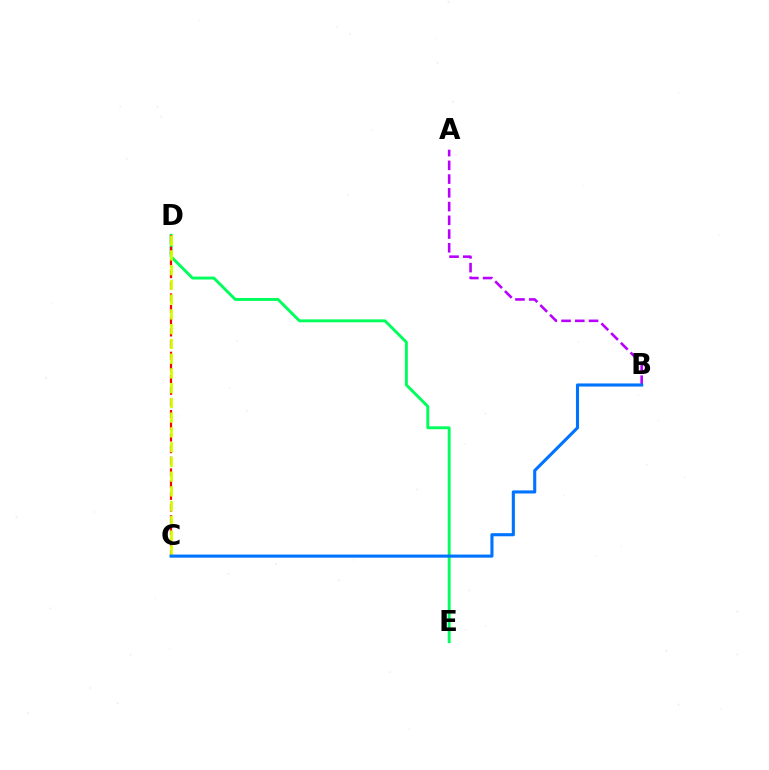{('A', 'B'): [{'color': '#b900ff', 'line_style': 'dashed', 'thickness': 1.87}], ('D', 'E'): [{'color': '#00ff5c', 'line_style': 'solid', 'thickness': 2.09}], ('C', 'D'): [{'color': '#ff0000', 'line_style': 'dashed', 'thickness': 1.59}, {'color': '#d1ff00', 'line_style': 'dashed', 'thickness': 2.0}], ('B', 'C'): [{'color': '#0074ff', 'line_style': 'solid', 'thickness': 2.23}]}